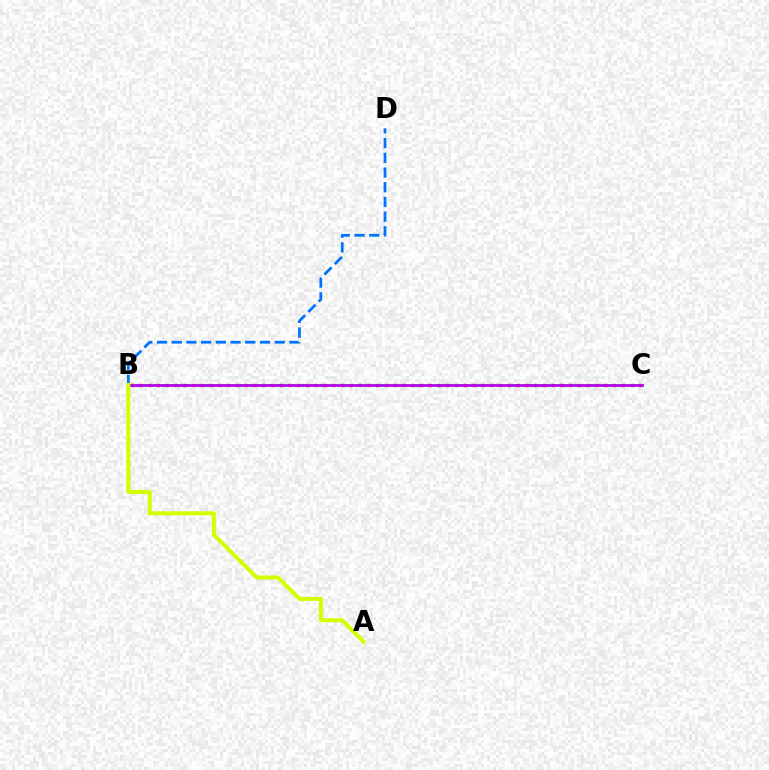{('B', 'C'): [{'color': '#00ff5c', 'line_style': 'solid', 'thickness': 2.02}, {'color': '#ff0000', 'line_style': 'dotted', 'thickness': 2.38}, {'color': '#b900ff', 'line_style': 'solid', 'thickness': 1.89}], ('B', 'D'): [{'color': '#0074ff', 'line_style': 'dashed', 'thickness': 2.0}], ('A', 'B'): [{'color': '#d1ff00', 'line_style': 'solid', 'thickness': 2.88}]}